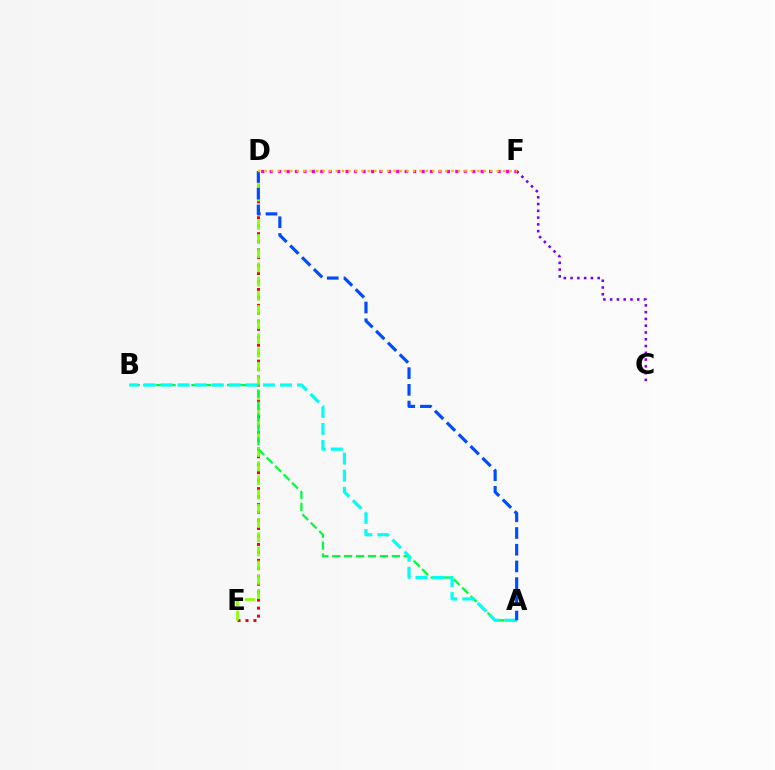{('D', 'E'): [{'color': '#ff0000', 'line_style': 'dotted', 'thickness': 2.16}, {'color': '#84ff00', 'line_style': 'dashed', 'thickness': 1.93}], ('C', 'F'): [{'color': '#7200ff', 'line_style': 'dotted', 'thickness': 1.84}], ('A', 'B'): [{'color': '#00ff39', 'line_style': 'dashed', 'thickness': 1.62}, {'color': '#00fff6', 'line_style': 'dashed', 'thickness': 2.32}], ('A', 'D'): [{'color': '#004bff', 'line_style': 'dashed', 'thickness': 2.27}], ('D', 'F'): [{'color': '#ff00cf', 'line_style': 'dotted', 'thickness': 2.29}, {'color': '#ffbd00', 'line_style': 'dotted', 'thickness': 1.75}]}